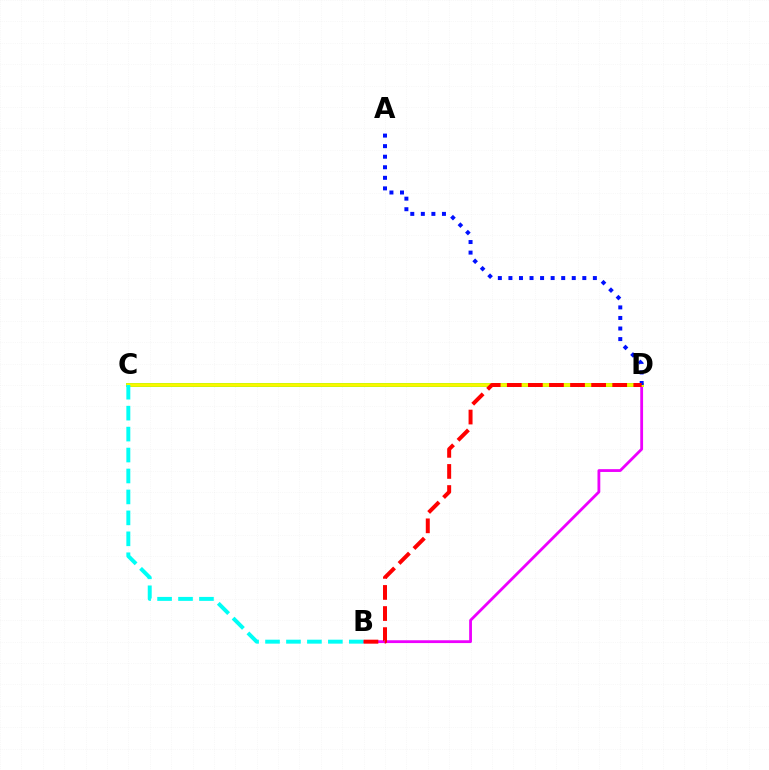{('B', 'D'): [{'color': '#ee00ff', 'line_style': 'solid', 'thickness': 2.02}, {'color': '#ff0000', 'line_style': 'dashed', 'thickness': 2.86}], ('C', 'D'): [{'color': '#08ff00', 'line_style': 'solid', 'thickness': 2.67}, {'color': '#fcf500', 'line_style': 'solid', 'thickness': 2.62}], ('A', 'D'): [{'color': '#0010ff', 'line_style': 'dotted', 'thickness': 2.87}], ('B', 'C'): [{'color': '#00fff6', 'line_style': 'dashed', 'thickness': 2.85}]}